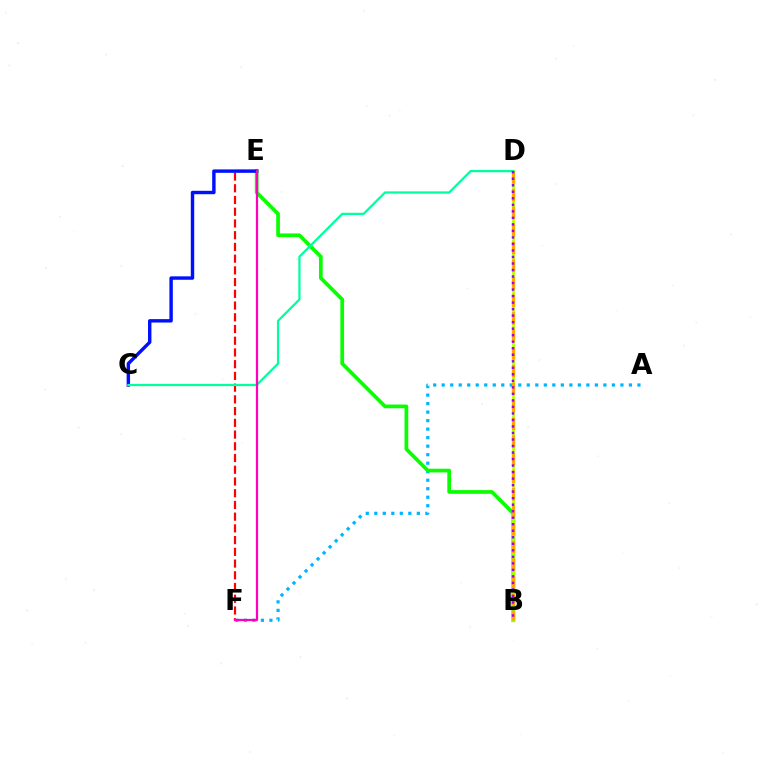{('E', 'F'): [{'color': '#ff0000', 'line_style': 'dashed', 'thickness': 1.59}, {'color': '#ff00bd', 'line_style': 'solid', 'thickness': 1.62}], ('A', 'F'): [{'color': '#00b5ff', 'line_style': 'dotted', 'thickness': 2.31}], ('B', 'E'): [{'color': '#08ff00', 'line_style': 'solid', 'thickness': 2.66}], ('C', 'E'): [{'color': '#0010ff', 'line_style': 'solid', 'thickness': 2.46}], ('B', 'D'): [{'color': '#b3ff00', 'line_style': 'solid', 'thickness': 1.95}, {'color': '#ffa500', 'line_style': 'dashed', 'thickness': 2.39}, {'color': '#9b00ff', 'line_style': 'dotted', 'thickness': 1.77}], ('C', 'D'): [{'color': '#00ff9d', 'line_style': 'solid', 'thickness': 1.62}]}